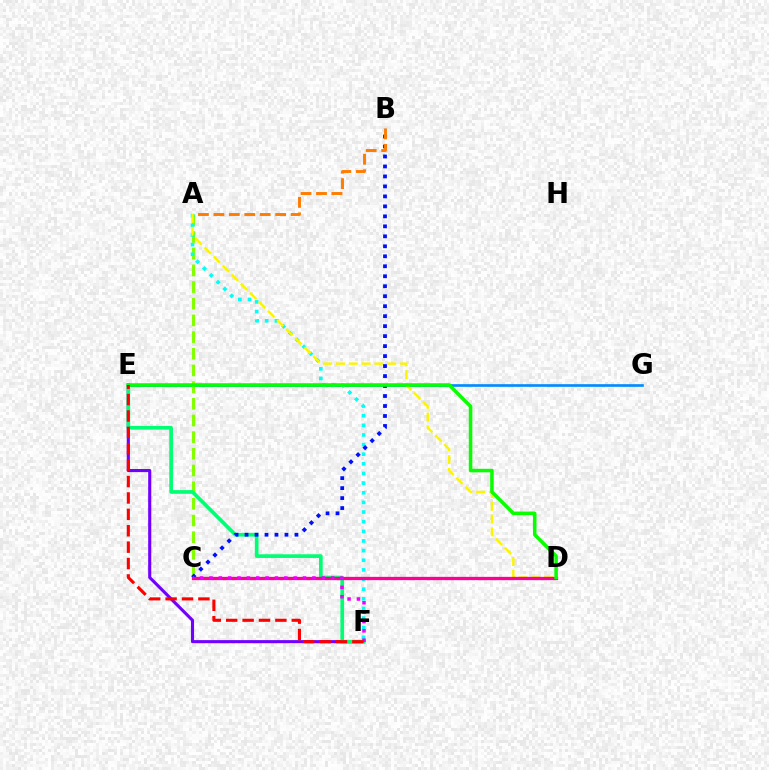{('E', 'G'): [{'color': '#008cff', 'line_style': 'solid', 'thickness': 1.91}], ('A', 'C'): [{'color': '#84ff00', 'line_style': 'dashed', 'thickness': 2.27}], ('A', 'F'): [{'color': '#00fff6', 'line_style': 'dotted', 'thickness': 2.62}], ('E', 'F'): [{'color': '#7200ff', 'line_style': 'solid', 'thickness': 2.23}, {'color': '#00ff74', 'line_style': 'solid', 'thickness': 2.65}, {'color': '#ff0000', 'line_style': 'dashed', 'thickness': 2.23}], ('A', 'D'): [{'color': '#fcf500', 'line_style': 'dashed', 'thickness': 1.74}], ('B', 'C'): [{'color': '#0010ff', 'line_style': 'dotted', 'thickness': 2.71}], ('C', 'D'): [{'color': '#ff0094', 'line_style': 'solid', 'thickness': 2.38}], ('C', 'F'): [{'color': '#ee00ff', 'line_style': 'dotted', 'thickness': 2.54}], ('D', 'E'): [{'color': '#08ff00', 'line_style': 'solid', 'thickness': 2.54}], ('A', 'B'): [{'color': '#ff7c00', 'line_style': 'dashed', 'thickness': 2.1}]}